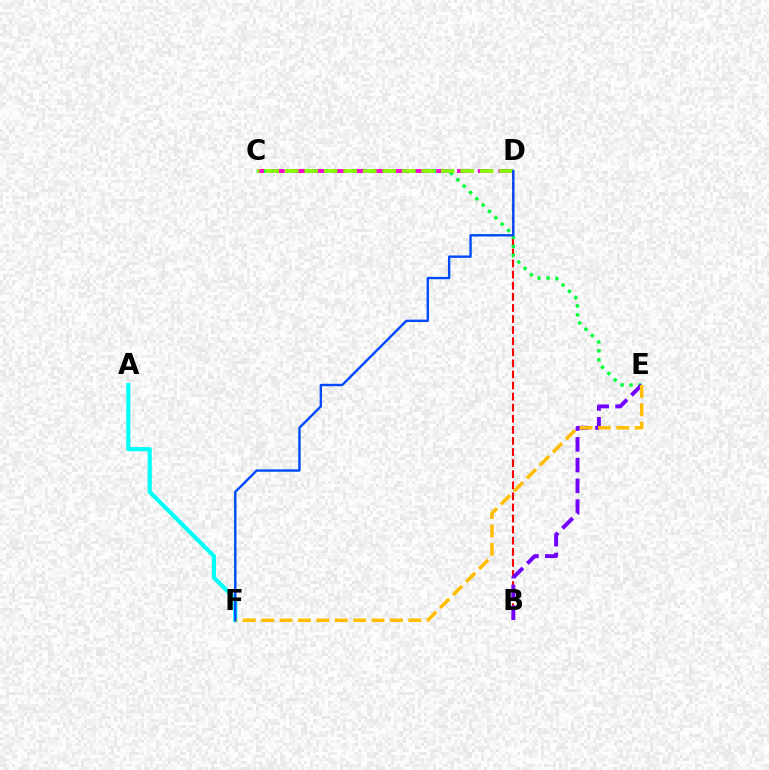{('B', 'D'): [{'color': '#ff0000', 'line_style': 'dashed', 'thickness': 1.51}], ('C', 'E'): [{'color': '#00ff39', 'line_style': 'dotted', 'thickness': 2.44}], ('C', 'D'): [{'color': '#ff00cf', 'line_style': 'dashed', 'thickness': 2.82}, {'color': '#84ff00', 'line_style': 'dashed', 'thickness': 2.65}], ('B', 'E'): [{'color': '#7200ff', 'line_style': 'dashed', 'thickness': 2.82}], ('A', 'F'): [{'color': '#00fff6', 'line_style': 'solid', 'thickness': 2.98}], ('E', 'F'): [{'color': '#ffbd00', 'line_style': 'dashed', 'thickness': 2.5}], ('D', 'F'): [{'color': '#004bff', 'line_style': 'solid', 'thickness': 1.72}]}